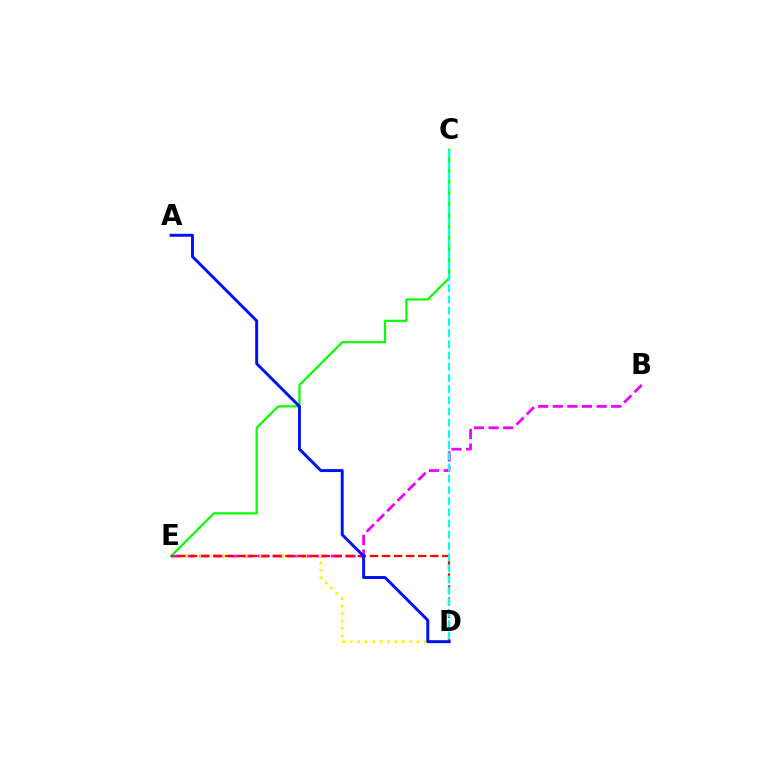{('B', 'E'): [{'color': '#ee00ff', 'line_style': 'dashed', 'thickness': 1.98}], ('C', 'E'): [{'color': '#08ff00', 'line_style': 'solid', 'thickness': 1.58}], ('D', 'E'): [{'color': '#fcf500', 'line_style': 'dotted', 'thickness': 2.02}, {'color': '#ff0000', 'line_style': 'dashed', 'thickness': 1.64}], ('A', 'D'): [{'color': '#0010ff', 'line_style': 'solid', 'thickness': 2.12}], ('C', 'D'): [{'color': '#00fff6', 'line_style': 'dashed', 'thickness': 1.52}]}